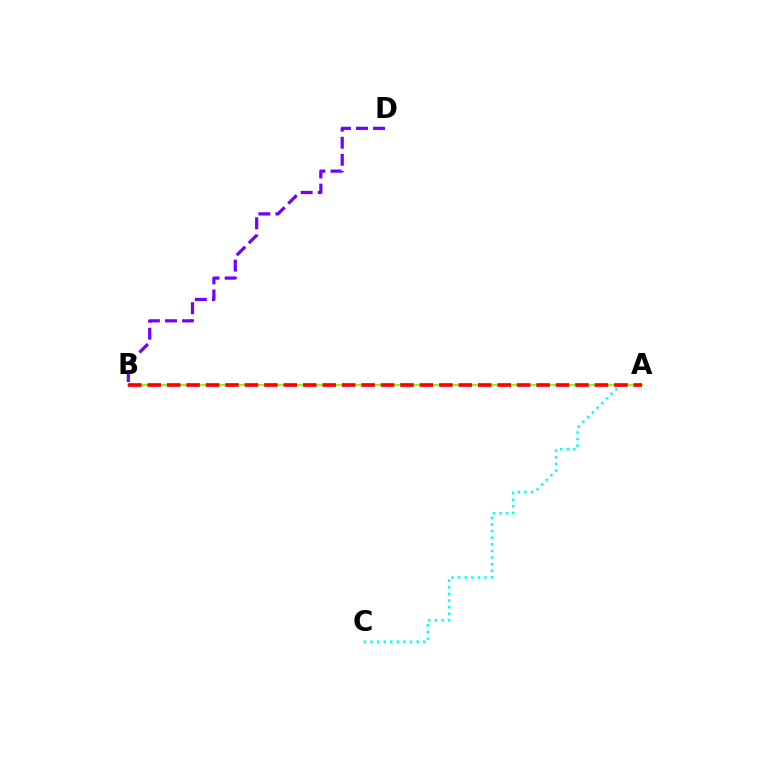{('A', 'C'): [{'color': '#00fff6', 'line_style': 'dotted', 'thickness': 1.79}], ('A', 'B'): [{'color': '#84ff00', 'line_style': 'solid', 'thickness': 1.51}, {'color': '#ff0000', 'line_style': 'dashed', 'thickness': 2.64}], ('B', 'D'): [{'color': '#7200ff', 'line_style': 'dashed', 'thickness': 2.32}]}